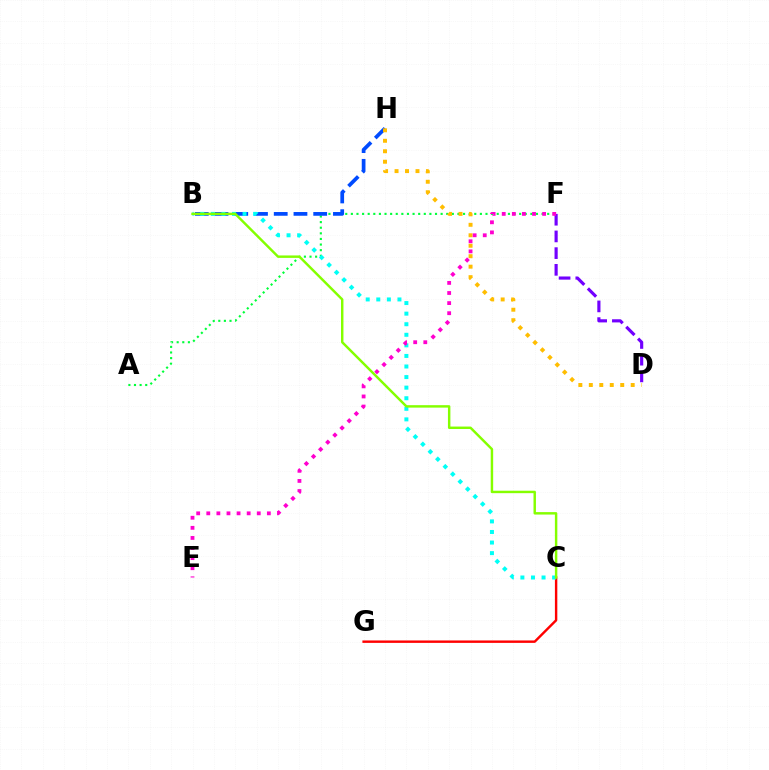{('A', 'F'): [{'color': '#00ff39', 'line_style': 'dotted', 'thickness': 1.52}], ('B', 'H'): [{'color': '#004bff', 'line_style': 'dashed', 'thickness': 2.68}], ('C', 'G'): [{'color': '#ff0000', 'line_style': 'solid', 'thickness': 1.74}], ('B', 'C'): [{'color': '#00fff6', 'line_style': 'dotted', 'thickness': 2.87}, {'color': '#84ff00', 'line_style': 'solid', 'thickness': 1.76}], ('D', 'H'): [{'color': '#ffbd00', 'line_style': 'dotted', 'thickness': 2.84}], ('D', 'F'): [{'color': '#7200ff', 'line_style': 'dashed', 'thickness': 2.27}], ('E', 'F'): [{'color': '#ff00cf', 'line_style': 'dotted', 'thickness': 2.74}]}